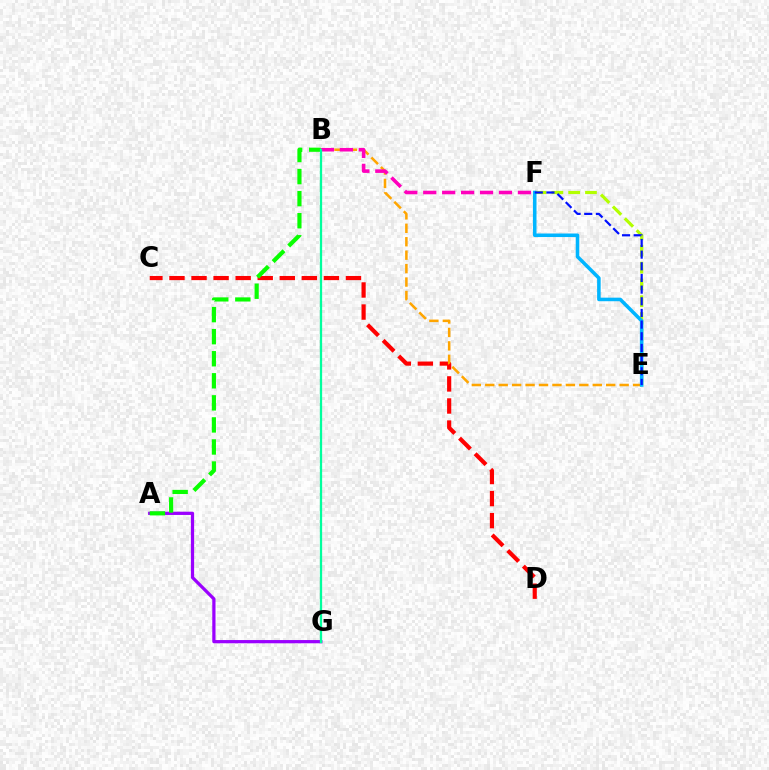{('C', 'D'): [{'color': '#ff0000', 'line_style': 'dashed', 'thickness': 3.0}], ('A', 'G'): [{'color': '#9b00ff', 'line_style': 'solid', 'thickness': 2.33}], ('B', 'E'): [{'color': '#ffa500', 'line_style': 'dashed', 'thickness': 1.83}], ('E', 'F'): [{'color': '#b3ff00', 'line_style': 'dashed', 'thickness': 2.28}, {'color': '#00b5ff', 'line_style': 'solid', 'thickness': 2.56}, {'color': '#0010ff', 'line_style': 'dashed', 'thickness': 1.58}], ('B', 'F'): [{'color': '#ff00bd', 'line_style': 'dashed', 'thickness': 2.57}], ('A', 'B'): [{'color': '#08ff00', 'line_style': 'dashed', 'thickness': 3.0}], ('B', 'G'): [{'color': '#00ff9d', 'line_style': 'solid', 'thickness': 1.64}]}